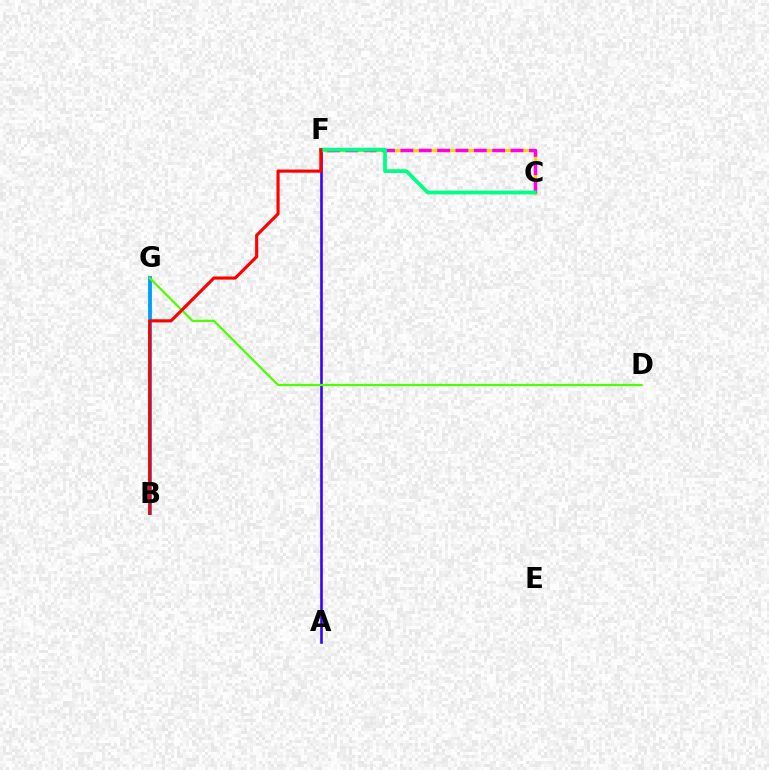{('A', 'F'): [{'color': '#3700ff', 'line_style': 'solid', 'thickness': 1.87}], ('C', 'F'): [{'color': '#ffd500', 'line_style': 'solid', 'thickness': 2.35}, {'color': '#ff00ed', 'line_style': 'dashed', 'thickness': 2.49}, {'color': '#00ff86', 'line_style': 'solid', 'thickness': 2.72}], ('B', 'G'): [{'color': '#009eff', 'line_style': 'solid', 'thickness': 2.77}], ('D', 'G'): [{'color': '#4fff00', 'line_style': 'solid', 'thickness': 1.61}], ('B', 'F'): [{'color': '#ff0000', 'line_style': 'solid', 'thickness': 2.26}]}